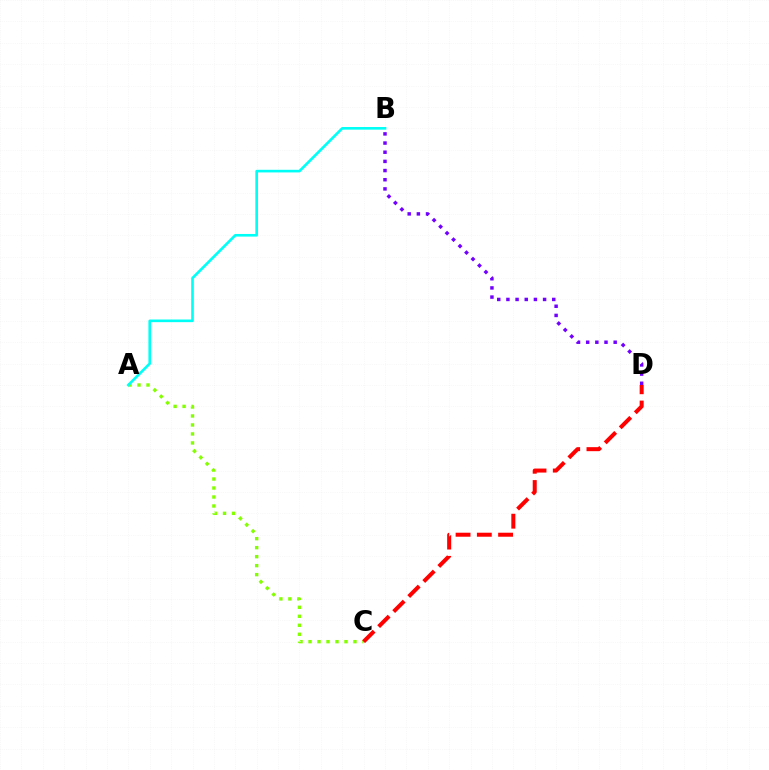{('A', 'C'): [{'color': '#84ff00', 'line_style': 'dotted', 'thickness': 2.44}], ('B', 'D'): [{'color': '#7200ff', 'line_style': 'dotted', 'thickness': 2.49}], ('A', 'B'): [{'color': '#00fff6', 'line_style': 'solid', 'thickness': 1.9}], ('C', 'D'): [{'color': '#ff0000', 'line_style': 'dashed', 'thickness': 2.89}]}